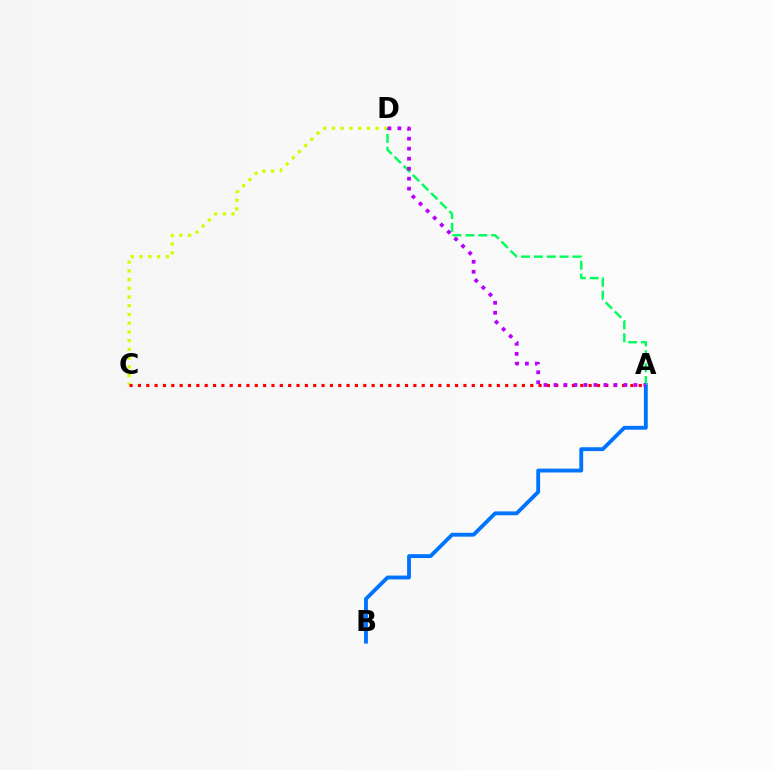{('C', 'D'): [{'color': '#d1ff00', 'line_style': 'dotted', 'thickness': 2.37}], ('A', 'B'): [{'color': '#0074ff', 'line_style': 'solid', 'thickness': 2.77}], ('A', 'C'): [{'color': '#ff0000', 'line_style': 'dotted', 'thickness': 2.27}], ('A', 'D'): [{'color': '#00ff5c', 'line_style': 'dashed', 'thickness': 1.75}, {'color': '#b900ff', 'line_style': 'dotted', 'thickness': 2.72}]}